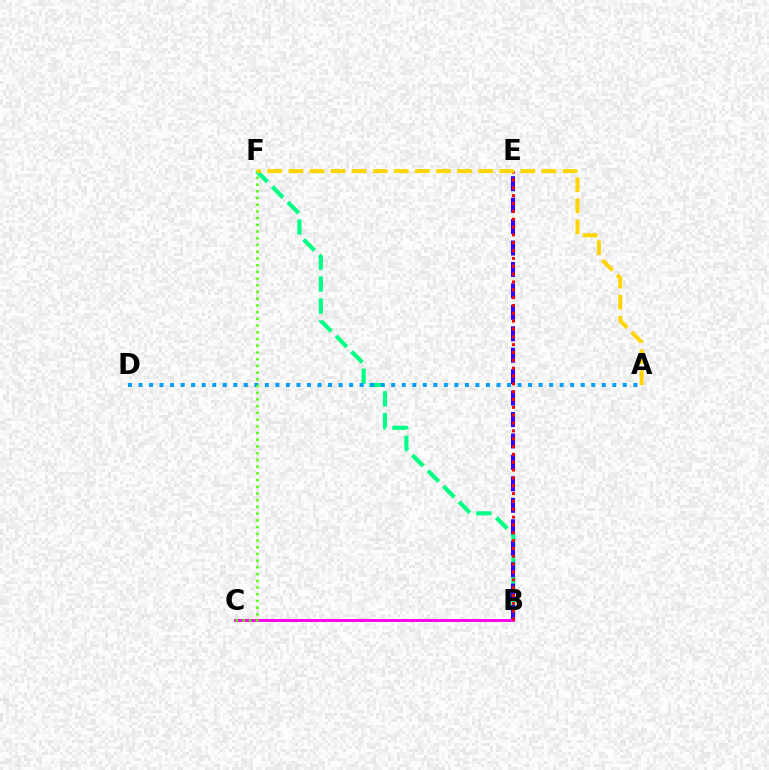{('B', 'F'): [{'color': '#00ff86', 'line_style': 'dashed', 'thickness': 2.99}], ('B', 'C'): [{'color': '#ff00ed', 'line_style': 'solid', 'thickness': 2.09}], ('A', 'D'): [{'color': '#009eff', 'line_style': 'dotted', 'thickness': 2.86}], ('B', 'E'): [{'color': '#3700ff', 'line_style': 'dashed', 'thickness': 2.91}, {'color': '#ff0000', 'line_style': 'dotted', 'thickness': 2.13}], ('C', 'F'): [{'color': '#4fff00', 'line_style': 'dotted', 'thickness': 1.82}], ('A', 'F'): [{'color': '#ffd500', 'line_style': 'dashed', 'thickness': 2.87}]}